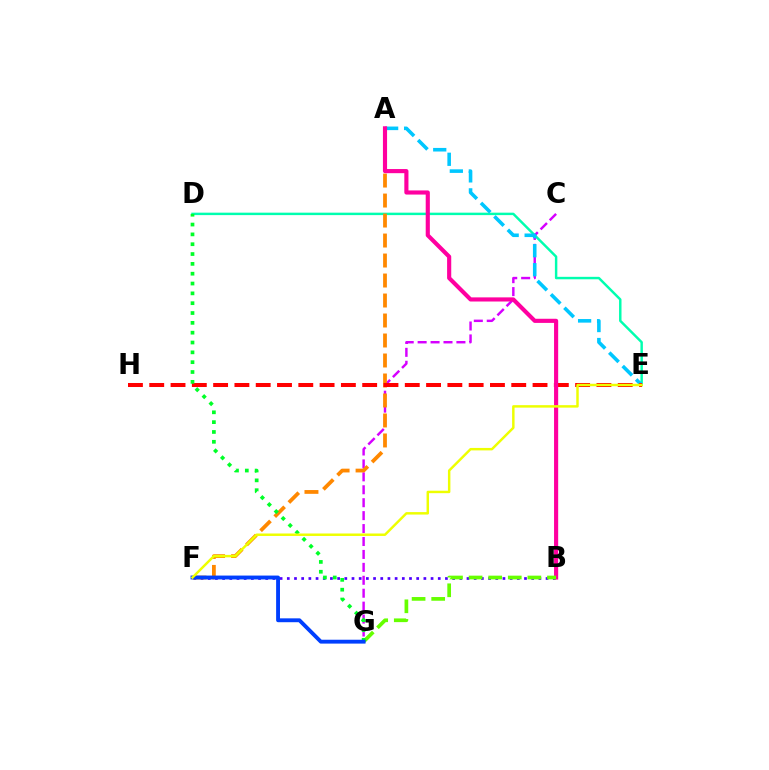{('D', 'E'): [{'color': '#00ffaf', 'line_style': 'solid', 'thickness': 1.76}], ('C', 'G'): [{'color': '#d600ff', 'line_style': 'dashed', 'thickness': 1.76}], ('B', 'F'): [{'color': '#4f00ff', 'line_style': 'dotted', 'thickness': 1.95}], ('A', 'F'): [{'color': '#ff8800', 'line_style': 'dashed', 'thickness': 2.72}], ('A', 'E'): [{'color': '#00c7ff', 'line_style': 'dashed', 'thickness': 2.58}], ('E', 'H'): [{'color': '#ff0000', 'line_style': 'dashed', 'thickness': 2.89}], ('A', 'B'): [{'color': '#ff00a0', 'line_style': 'solid', 'thickness': 2.98}], ('B', 'G'): [{'color': '#66ff00', 'line_style': 'dashed', 'thickness': 2.66}], ('D', 'G'): [{'color': '#00ff27', 'line_style': 'dotted', 'thickness': 2.67}], ('F', 'G'): [{'color': '#003fff', 'line_style': 'solid', 'thickness': 2.78}], ('E', 'F'): [{'color': '#eeff00', 'line_style': 'solid', 'thickness': 1.78}]}